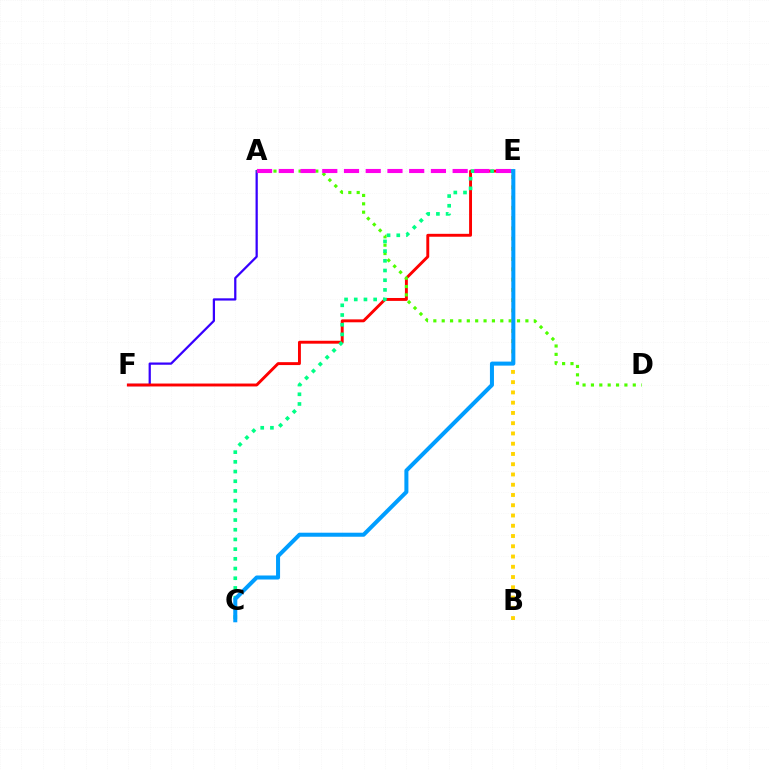{('A', 'F'): [{'color': '#3700ff', 'line_style': 'solid', 'thickness': 1.62}], ('E', 'F'): [{'color': '#ff0000', 'line_style': 'solid', 'thickness': 2.1}], ('A', 'D'): [{'color': '#4fff00', 'line_style': 'dotted', 'thickness': 2.27}], ('C', 'E'): [{'color': '#00ff86', 'line_style': 'dotted', 'thickness': 2.64}, {'color': '#009eff', 'line_style': 'solid', 'thickness': 2.9}], ('A', 'E'): [{'color': '#ff00ed', 'line_style': 'dashed', 'thickness': 2.95}], ('B', 'E'): [{'color': '#ffd500', 'line_style': 'dotted', 'thickness': 2.79}]}